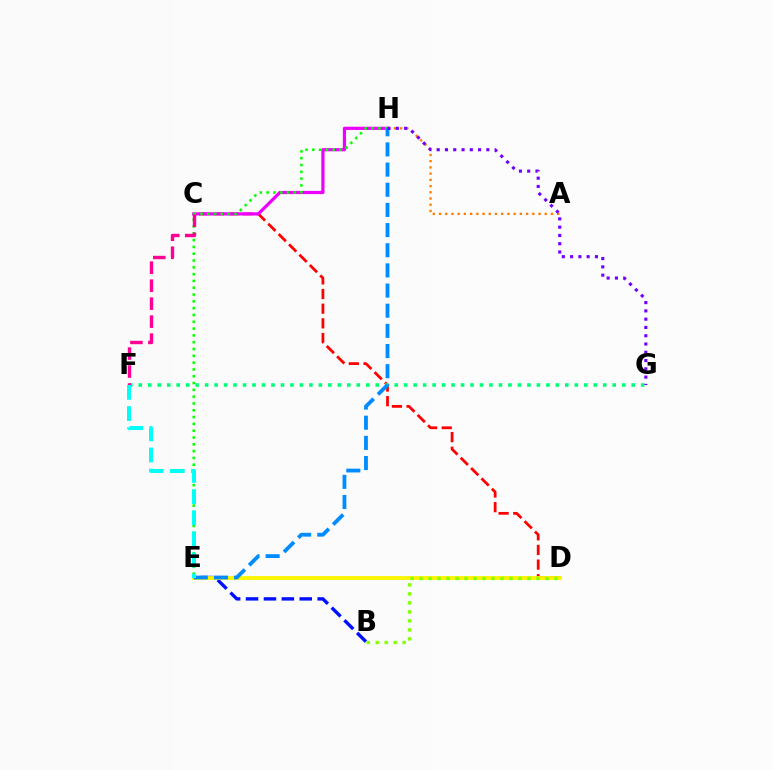{('A', 'H'): [{'color': '#ff7c00', 'line_style': 'dotted', 'thickness': 1.69}], ('C', 'D'): [{'color': '#ff0000', 'line_style': 'dashed', 'thickness': 1.99}], ('C', 'H'): [{'color': '#ee00ff', 'line_style': 'solid', 'thickness': 2.31}], ('F', 'G'): [{'color': '#00ff74', 'line_style': 'dotted', 'thickness': 2.58}], ('E', 'H'): [{'color': '#08ff00', 'line_style': 'dotted', 'thickness': 1.85}, {'color': '#008cff', 'line_style': 'dashed', 'thickness': 2.74}], ('B', 'E'): [{'color': '#0010ff', 'line_style': 'dashed', 'thickness': 2.43}], ('D', 'E'): [{'color': '#fcf500', 'line_style': 'solid', 'thickness': 2.76}], ('C', 'F'): [{'color': '#ff0094', 'line_style': 'dashed', 'thickness': 2.44}], ('G', 'H'): [{'color': '#7200ff', 'line_style': 'dotted', 'thickness': 2.25}], ('B', 'D'): [{'color': '#84ff00', 'line_style': 'dotted', 'thickness': 2.44}], ('E', 'F'): [{'color': '#00fff6', 'line_style': 'dashed', 'thickness': 2.87}]}